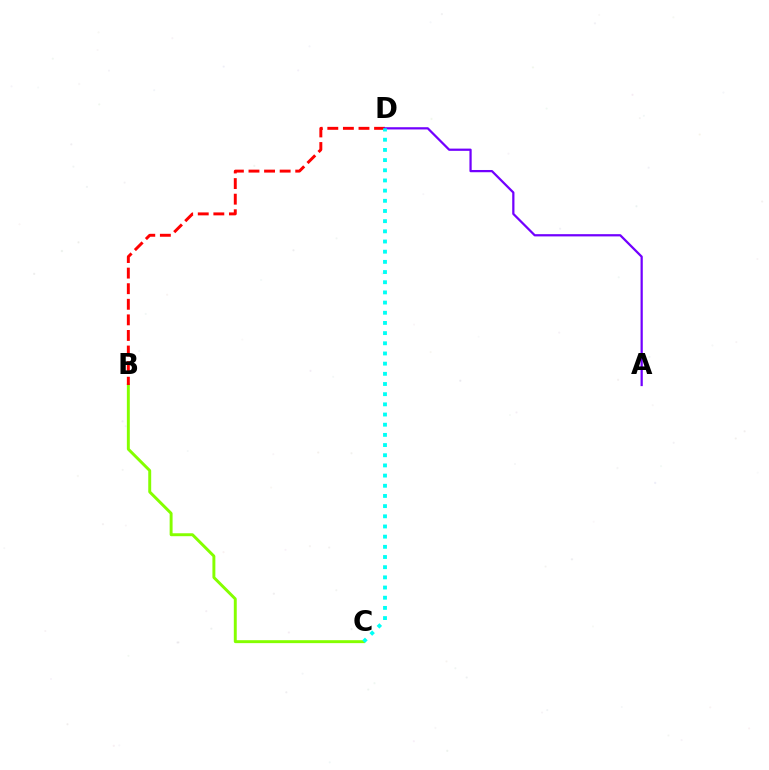{('B', 'C'): [{'color': '#84ff00', 'line_style': 'solid', 'thickness': 2.11}], ('B', 'D'): [{'color': '#ff0000', 'line_style': 'dashed', 'thickness': 2.12}], ('A', 'D'): [{'color': '#7200ff', 'line_style': 'solid', 'thickness': 1.61}], ('C', 'D'): [{'color': '#00fff6', 'line_style': 'dotted', 'thickness': 2.77}]}